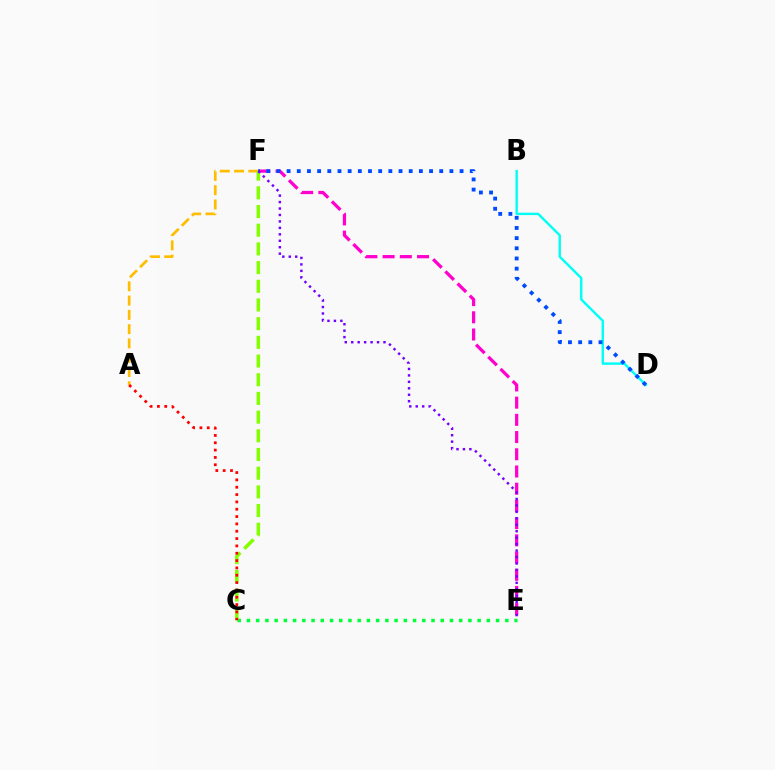{('C', 'E'): [{'color': '#00ff39', 'line_style': 'dotted', 'thickness': 2.51}], ('B', 'D'): [{'color': '#00fff6', 'line_style': 'solid', 'thickness': 1.73}], ('A', 'F'): [{'color': '#ffbd00', 'line_style': 'dashed', 'thickness': 1.94}], ('C', 'F'): [{'color': '#84ff00', 'line_style': 'dashed', 'thickness': 2.54}], ('E', 'F'): [{'color': '#ff00cf', 'line_style': 'dashed', 'thickness': 2.34}, {'color': '#7200ff', 'line_style': 'dotted', 'thickness': 1.75}], ('D', 'F'): [{'color': '#004bff', 'line_style': 'dotted', 'thickness': 2.76}], ('A', 'C'): [{'color': '#ff0000', 'line_style': 'dotted', 'thickness': 1.99}]}